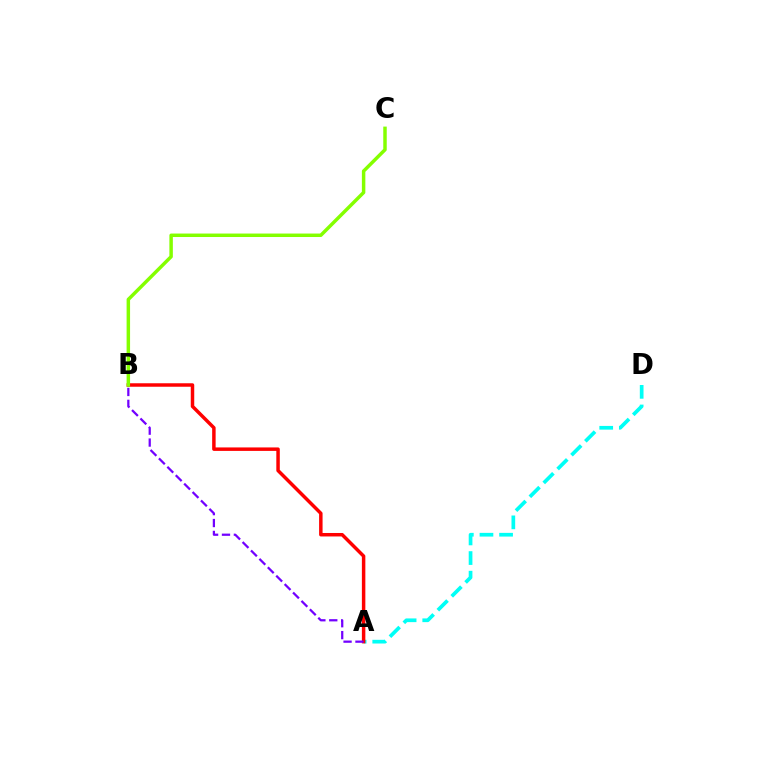{('A', 'D'): [{'color': '#00fff6', 'line_style': 'dashed', 'thickness': 2.67}], ('A', 'B'): [{'color': '#ff0000', 'line_style': 'solid', 'thickness': 2.5}, {'color': '#7200ff', 'line_style': 'dashed', 'thickness': 1.62}], ('B', 'C'): [{'color': '#84ff00', 'line_style': 'solid', 'thickness': 2.5}]}